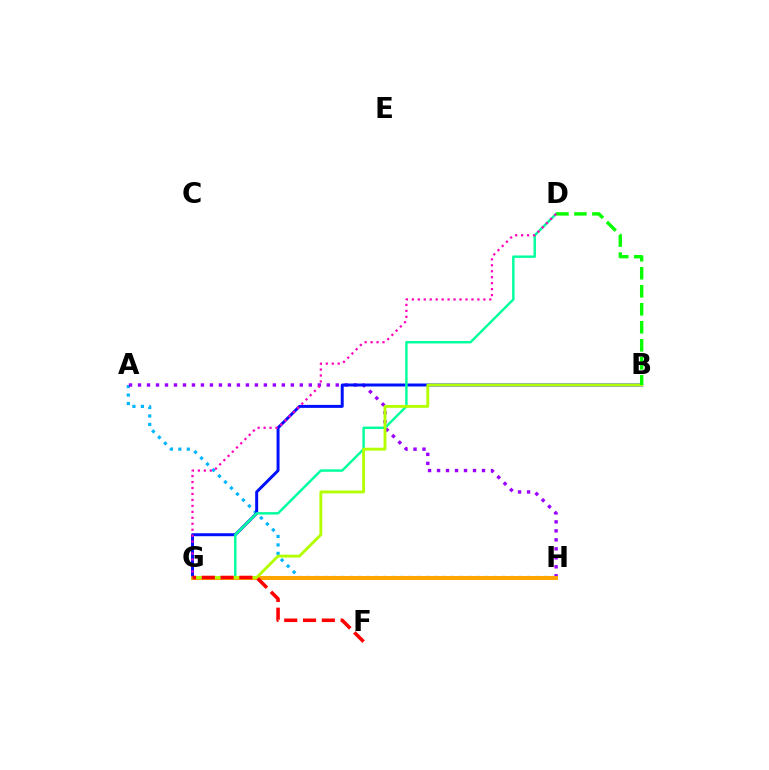{('A', 'H'): [{'color': '#00b5ff', 'line_style': 'dotted', 'thickness': 2.3}, {'color': '#9b00ff', 'line_style': 'dotted', 'thickness': 2.44}], ('B', 'G'): [{'color': '#0010ff', 'line_style': 'solid', 'thickness': 2.14}, {'color': '#b3ff00', 'line_style': 'solid', 'thickness': 2.06}], ('G', 'H'): [{'color': '#ffa500', 'line_style': 'solid', 'thickness': 2.91}], ('D', 'G'): [{'color': '#00ff9d', 'line_style': 'solid', 'thickness': 1.75}, {'color': '#ff00bd', 'line_style': 'dotted', 'thickness': 1.62}], ('B', 'D'): [{'color': '#08ff00', 'line_style': 'dashed', 'thickness': 2.45}], ('F', 'G'): [{'color': '#ff0000', 'line_style': 'dashed', 'thickness': 2.55}]}